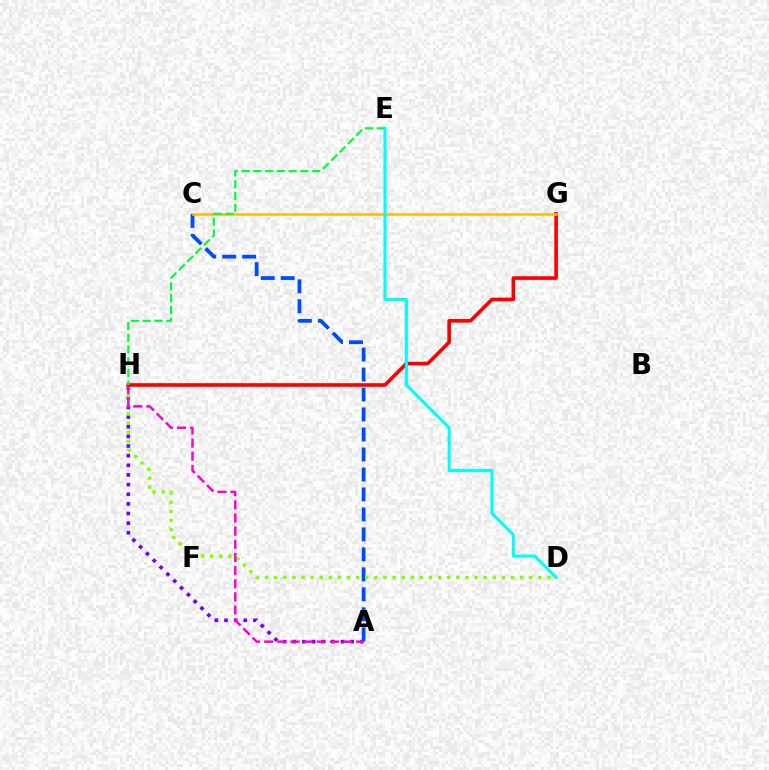{('A', 'H'): [{'color': '#7200ff', 'line_style': 'dotted', 'thickness': 2.62}, {'color': '#ff00cf', 'line_style': 'dashed', 'thickness': 1.79}], ('A', 'C'): [{'color': '#004bff', 'line_style': 'dashed', 'thickness': 2.71}], ('D', 'H'): [{'color': '#84ff00', 'line_style': 'dotted', 'thickness': 2.47}], ('G', 'H'): [{'color': '#ff0000', 'line_style': 'solid', 'thickness': 2.61}], ('C', 'G'): [{'color': '#ffbd00', 'line_style': 'solid', 'thickness': 1.82}], ('E', 'H'): [{'color': '#00ff39', 'line_style': 'dashed', 'thickness': 1.6}], ('D', 'E'): [{'color': '#00fff6', 'line_style': 'solid', 'thickness': 2.19}]}